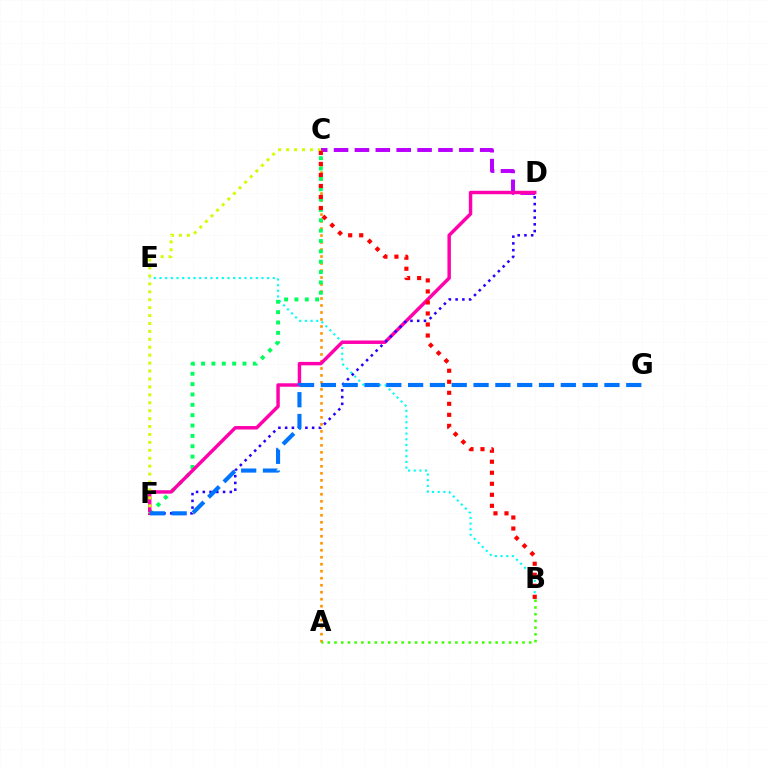{('C', 'D'): [{'color': '#b900ff', 'line_style': 'dashed', 'thickness': 2.84}], ('B', 'E'): [{'color': '#00fff6', 'line_style': 'dotted', 'thickness': 1.54}], ('A', 'C'): [{'color': '#ff9400', 'line_style': 'dotted', 'thickness': 1.9}], ('C', 'F'): [{'color': '#00ff5c', 'line_style': 'dotted', 'thickness': 2.81}, {'color': '#d1ff00', 'line_style': 'dotted', 'thickness': 2.15}], ('D', 'F'): [{'color': '#ff00ac', 'line_style': 'solid', 'thickness': 2.48}, {'color': '#2500ff', 'line_style': 'dotted', 'thickness': 1.83}], ('F', 'G'): [{'color': '#0074ff', 'line_style': 'dashed', 'thickness': 2.96}], ('B', 'C'): [{'color': '#ff0000', 'line_style': 'dotted', 'thickness': 2.99}], ('A', 'B'): [{'color': '#3dff00', 'line_style': 'dotted', 'thickness': 1.82}]}